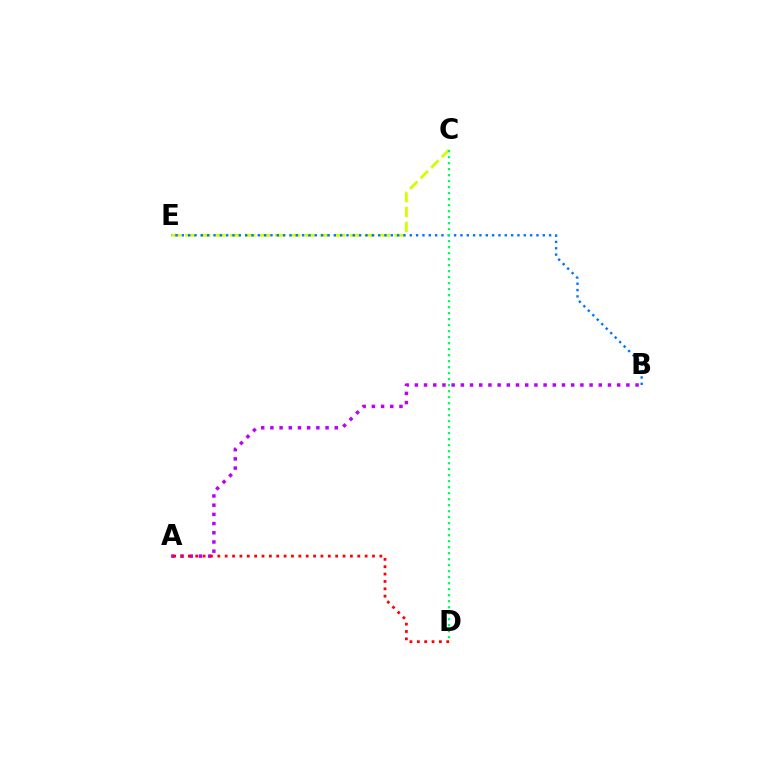{('C', 'E'): [{'color': '#d1ff00', 'line_style': 'dashed', 'thickness': 2.03}], ('A', 'B'): [{'color': '#b900ff', 'line_style': 'dotted', 'thickness': 2.5}], ('B', 'E'): [{'color': '#0074ff', 'line_style': 'dotted', 'thickness': 1.72}], ('A', 'D'): [{'color': '#ff0000', 'line_style': 'dotted', 'thickness': 2.0}], ('C', 'D'): [{'color': '#00ff5c', 'line_style': 'dotted', 'thickness': 1.63}]}